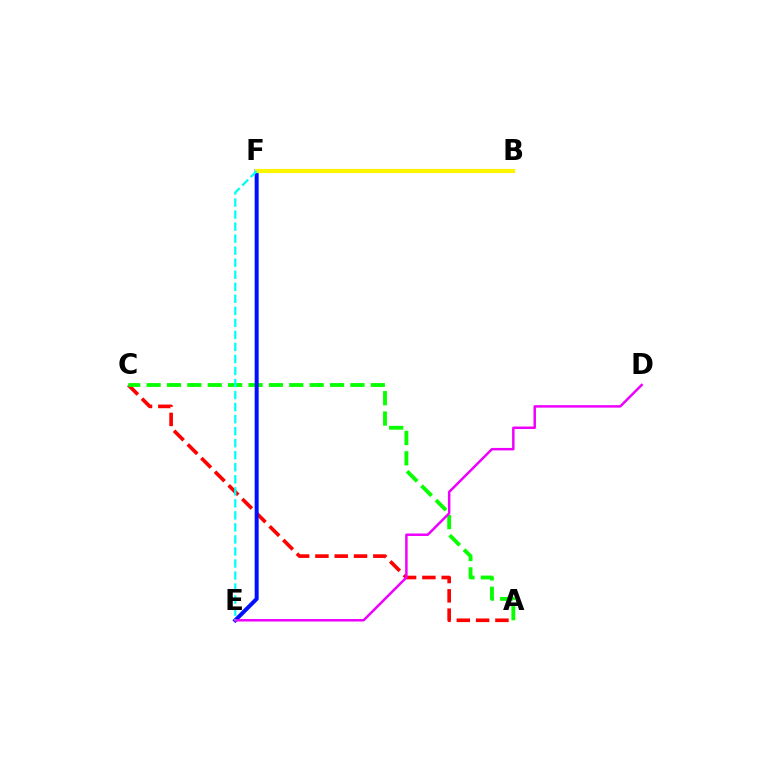{('A', 'C'): [{'color': '#ff0000', 'line_style': 'dashed', 'thickness': 2.62}, {'color': '#08ff00', 'line_style': 'dashed', 'thickness': 2.77}], ('E', 'F'): [{'color': '#0010ff', 'line_style': 'solid', 'thickness': 2.88}, {'color': '#00fff6', 'line_style': 'dashed', 'thickness': 1.63}], ('D', 'E'): [{'color': '#ee00ff', 'line_style': 'solid', 'thickness': 1.79}], ('B', 'F'): [{'color': '#fcf500', 'line_style': 'solid', 'thickness': 3.0}]}